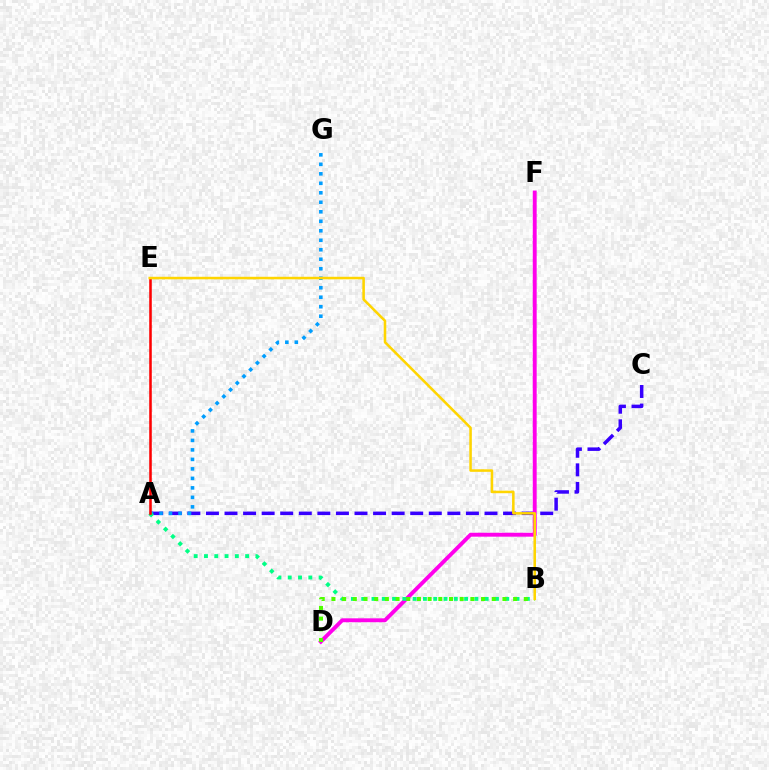{('A', 'C'): [{'color': '#3700ff', 'line_style': 'dashed', 'thickness': 2.52}], ('A', 'G'): [{'color': '#009eff', 'line_style': 'dotted', 'thickness': 2.58}], ('D', 'F'): [{'color': '#ff00ed', 'line_style': 'solid', 'thickness': 2.81}], ('A', 'B'): [{'color': '#00ff86', 'line_style': 'dotted', 'thickness': 2.8}], ('B', 'D'): [{'color': '#4fff00', 'line_style': 'dotted', 'thickness': 2.9}], ('A', 'E'): [{'color': '#ff0000', 'line_style': 'solid', 'thickness': 1.84}], ('B', 'E'): [{'color': '#ffd500', 'line_style': 'solid', 'thickness': 1.83}]}